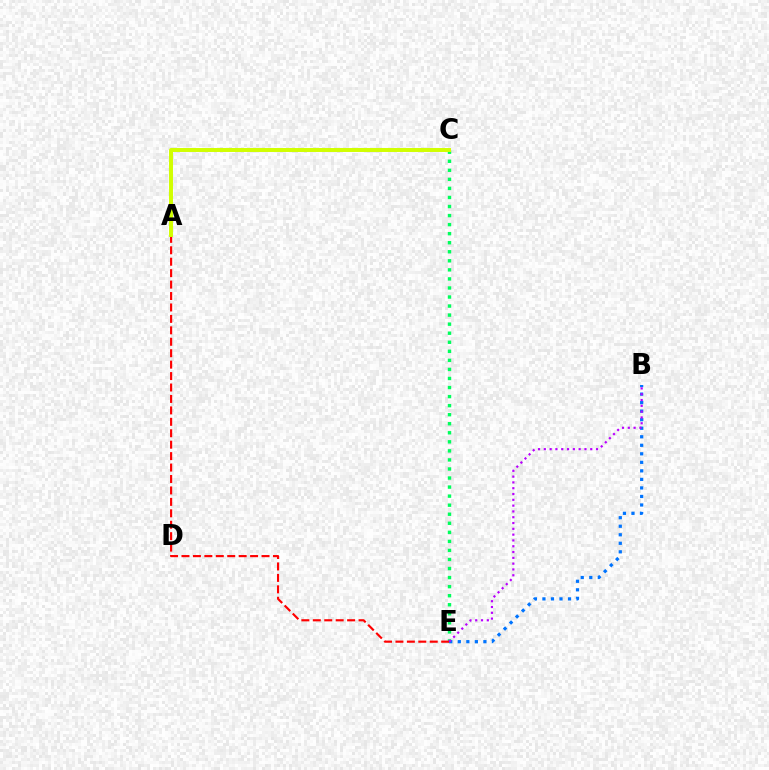{('C', 'E'): [{'color': '#00ff5c', 'line_style': 'dotted', 'thickness': 2.46}], ('B', 'E'): [{'color': '#0074ff', 'line_style': 'dotted', 'thickness': 2.32}, {'color': '#b900ff', 'line_style': 'dotted', 'thickness': 1.58}], ('A', 'E'): [{'color': '#ff0000', 'line_style': 'dashed', 'thickness': 1.55}], ('A', 'C'): [{'color': '#d1ff00', 'line_style': 'solid', 'thickness': 2.85}]}